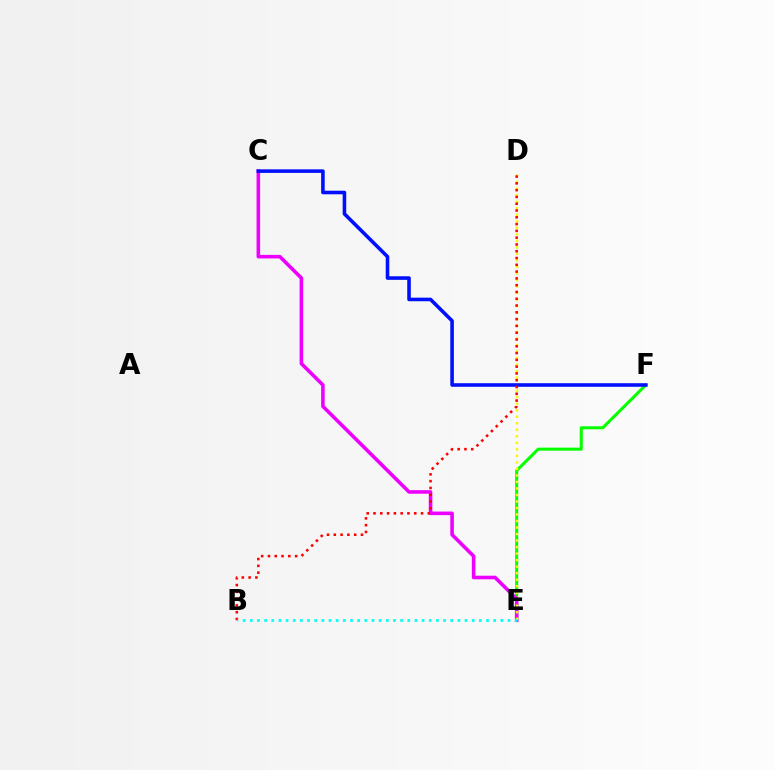{('E', 'F'): [{'color': '#08ff00', 'line_style': 'solid', 'thickness': 2.19}], ('C', 'E'): [{'color': '#ee00ff', 'line_style': 'solid', 'thickness': 2.58}], ('D', 'E'): [{'color': '#fcf500', 'line_style': 'dotted', 'thickness': 1.77}], ('C', 'F'): [{'color': '#0010ff', 'line_style': 'solid', 'thickness': 2.58}], ('B', 'D'): [{'color': '#ff0000', 'line_style': 'dotted', 'thickness': 1.84}], ('B', 'E'): [{'color': '#00fff6', 'line_style': 'dotted', 'thickness': 1.94}]}